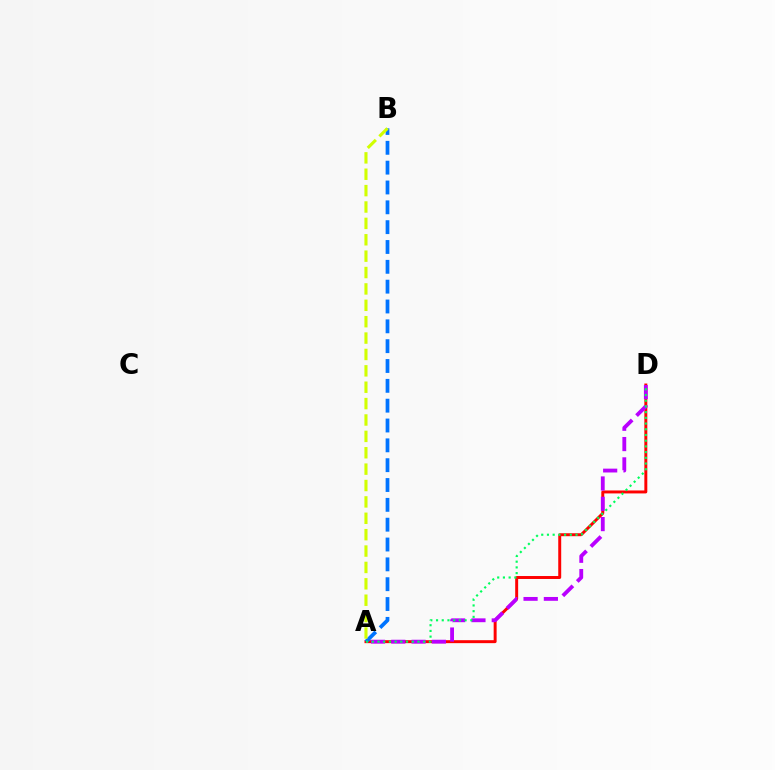{('A', 'D'): [{'color': '#ff0000', 'line_style': 'solid', 'thickness': 2.13}, {'color': '#b900ff', 'line_style': 'dashed', 'thickness': 2.76}, {'color': '#00ff5c', 'line_style': 'dotted', 'thickness': 1.55}], ('A', 'B'): [{'color': '#0074ff', 'line_style': 'dashed', 'thickness': 2.69}, {'color': '#d1ff00', 'line_style': 'dashed', 'thickness': 2.23}]}